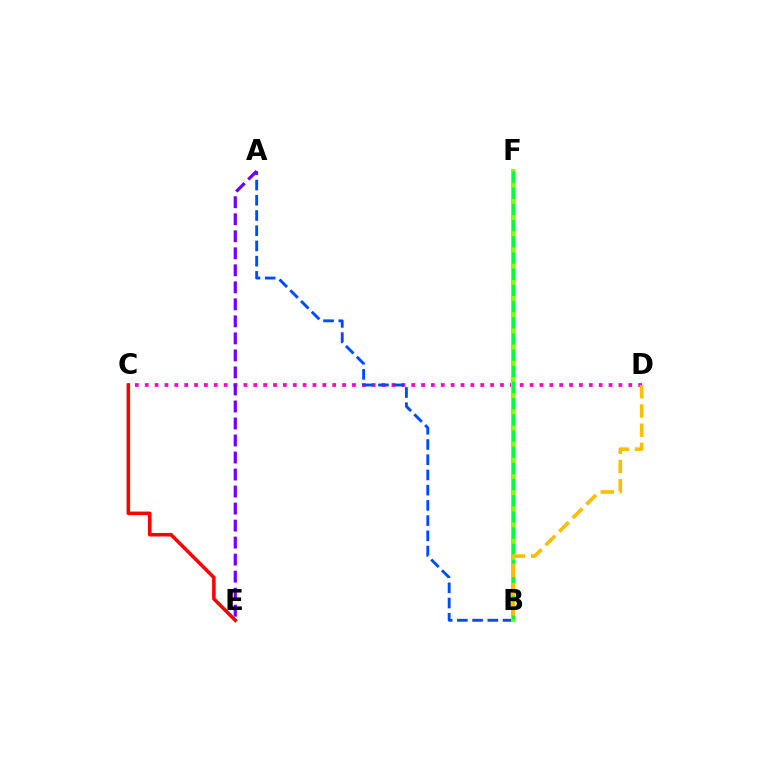{('B', 'F'): [{'color': '#00fff6', 'line_style': 'dashed', 'thickness': 2.9}, {'color': '#84ff00', 'line_style': 'solid', 'thickness': 2.89}, {'color': '#00ff39', 'line_style': 'dashed', 'thickness': 2.2}], ('C', 'D'): [{'color': '#ff00cf', 'line_style': 'dotted', 'thickness': 2.68}], ('A', 'B'): [{'color': '#004bff', 'line_style': 'dashed', 'thickness': 2.07}], ('C', 'E'): [{'color': '#ff0000', 'line_style': 'solid', 'thickness': 2.55}], ('A', 'E'): [{'color': '#7200ff', 'line_style': 'dashed', 'thickness': 2.31}], ('B', 'D'): [{'color': '#ffbd00', 'line_style': 'dashed', 'thickness': 2.61}]}